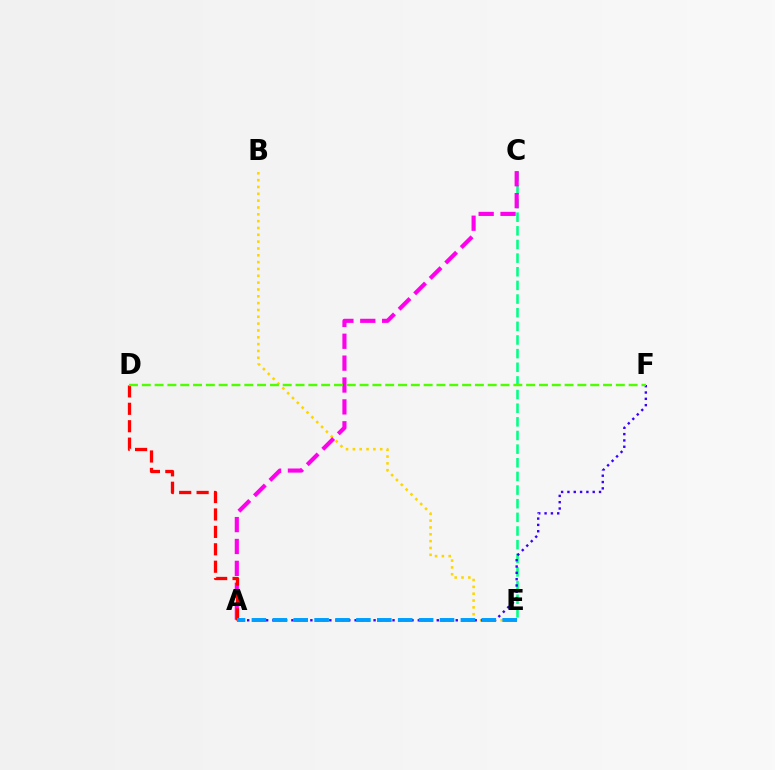{('C', 'E'): [{'color': '#00ff86', 'line_style': 'dashed', 'thickness': 1.85}], ('B', 'E'): [{'color': '#ffd500', 'line_style': 'dotted', 'thickness': 1.86}], ('A', 'C'): [{'color': '#ff00ed', 'line_style': 'dashed', 'thickness': 2.97}], ('A', 'F'): [{'color': '#3700ff', 'line_style': 'dotted', 'thickness': 1.72}], ('A', 'D'): [{'color': '#ff0000', 'line_style': 'dashed', 'thickness': 2.37}], ('A', 'E'): [{'color': '#009eff', 'line_style': 'dashed', 'thickness': 2.84}], ('D', 'F'): [{'color': '#4fff00', 'line_style': 'dashed', 'thickness': 1.74}]}